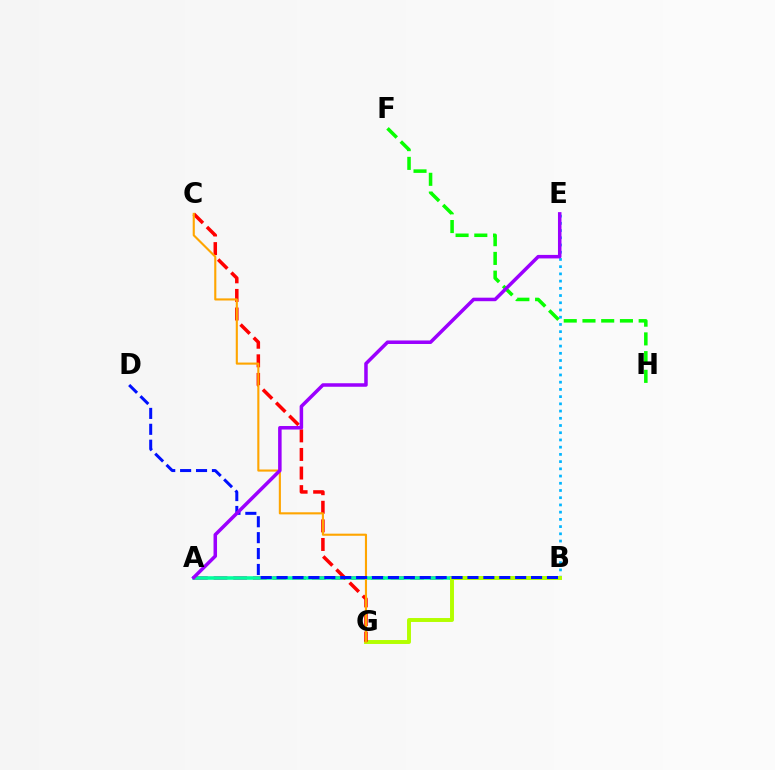{('B', 'E'): [{'color': '#00b5ff', 'line_style': 'dotted', 'thickness': 1.96}], ('A', 'B'): [{'color': '#ff00bd', 'line_style': 'dashed', 'thickness': 2.67}, {'color': '#00ff9d', 'line_style': 'solid', 'thickness': 2.55}], ('B', 'G'): [{'color': '#b3ff00', 'line_style': 'solid', 'thickness': 2.83}], ('C', 'G'): [{'color': '#ff0000', 'line_style': 'dashed', 'thickness': 2.53}, {'color': '#ffa500', 'line_style': 'solid', 'thickness': 1.52}], ('B', 'D'): [{'color': '#0010ff', 'line_style': 'dashed', 'thickness': 2.16}], ('F', 'H'): [{'color': '#08ff00', 'line_style': 'dashed', 'thickness': 2.54}], ('A', 'E'): [{'color': '#9b00ff', 'line_style': 'solid', 'thickness': 2.53}]}